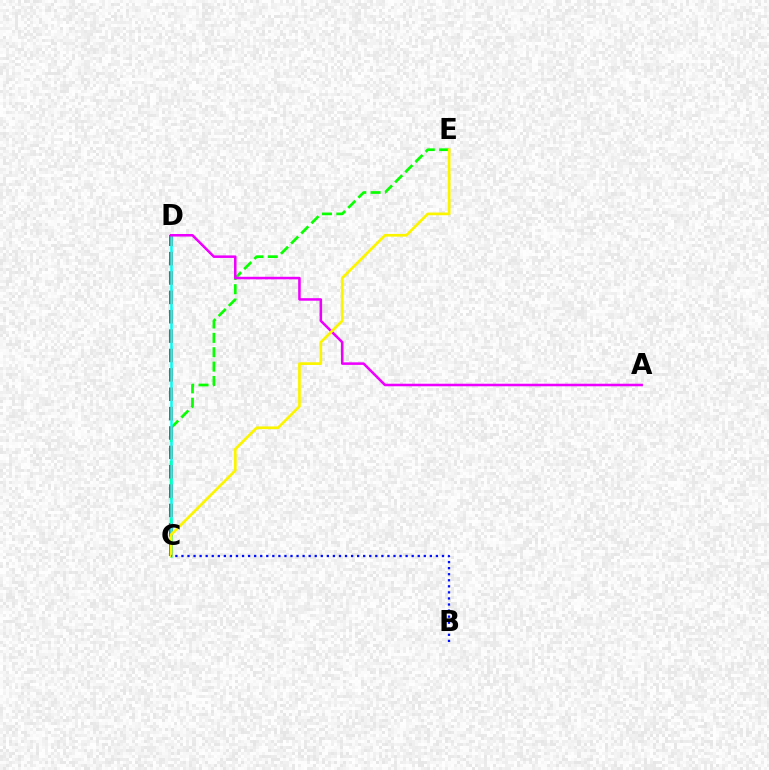{('C', 'E'): [{'color': '#08ff00', 'line_style': 'dashed', 'thickness': 1.95}, {'color': '#fcf500', 'line_style': 'solid', 'thickness': 1.95}], ('C', 'D'): [{'color': '#ff0000', 'line_style': 'dashed', 'thickness': 2.63}, {'color': '#00fff6', 'line_style': 'solid', 'thickness': 1.8}], ('A', 'D'): [{'color': '#ee00ff', 'line_style': 'solid', 'thickness': 1.83}], ('B', 'C'): [{'color': '#0010ff', 'line_style': 'dotted', 'thickness': 1.65}]}